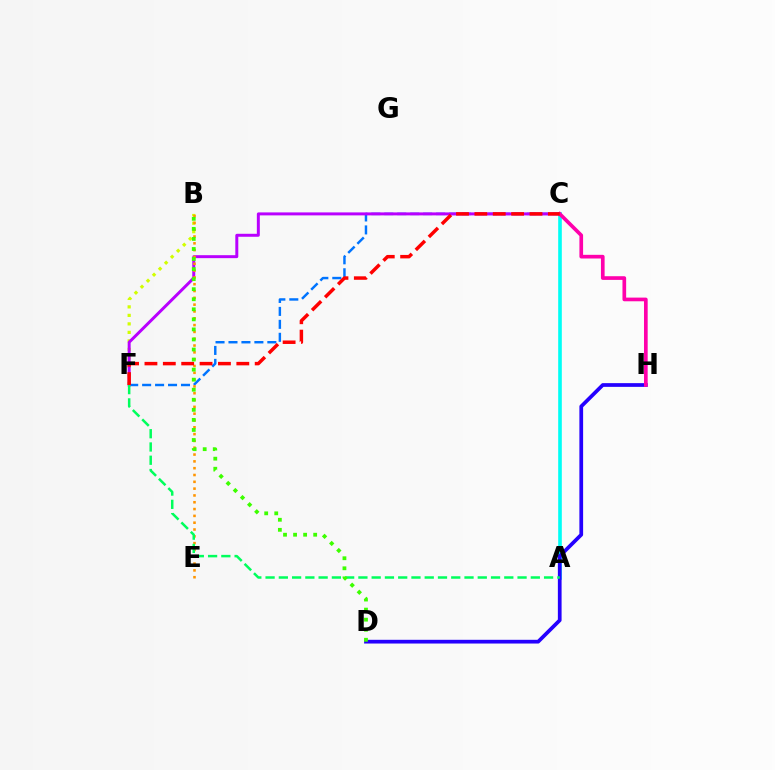{('A', 'C'): [{'color': '#00fff6', 'line_style': 'solid', 'thickness': 2.61}], ('C', 'F'): [{'color': '#0074ff', 'line_style': 'dashed', 'thickness': 1.76}, {'color': '#b900ff', 'line_style': 'solid', 'thickness': 2.14}, {'color': '#ff0000', 'line_style': 'dashed', 'thickness': 2.5}], ('D', 'H'): [{'color': '#2500ff', 'line_style': 'solid', 'thickness': 2.68}], ('B', 'F'): [{'color': '#d1ff00', 'line_style': 'dotted', 'thickness': 2.31}], ('B', 'E'): [{'color': '#ff9400', 'line_style': 'dotted', 'thickness': 1.85}], ('C', 'H'): [{'color': '#ff00ac', 'line_style': 'solid', 'thickness': 2.65}], ('A', 'F'): [{'color': '#00ff5c', 'line_style': 'dashed', 'thickness': 1.8}], ('B', 'D'): [{'color': '#3dff00', 'line_style': 'dotted', 'thickness': 2.73}]}